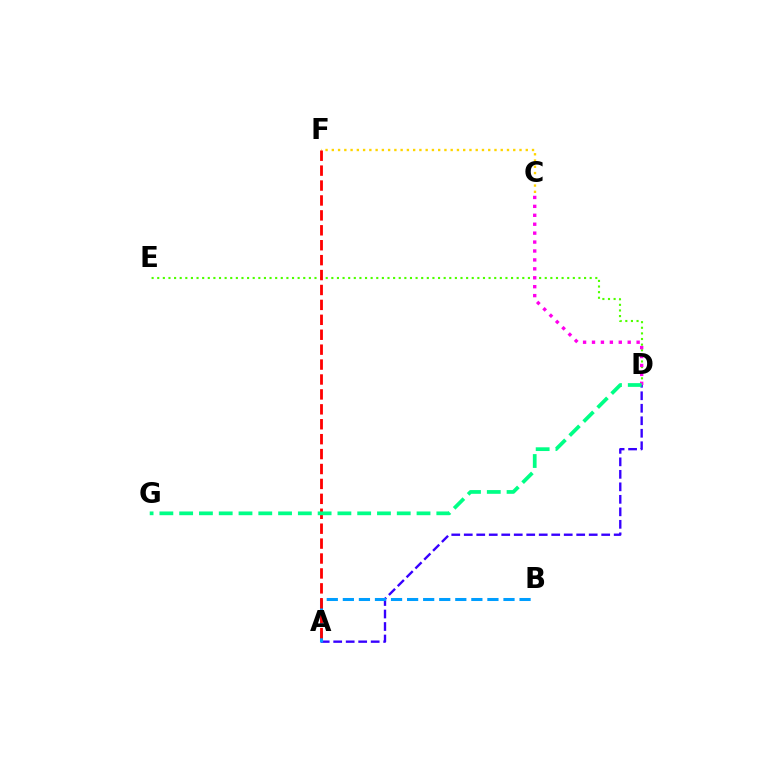{('D', 'E'): [{'color': '#4fff00', 'line_style': 'dotted', 'thickness': 1.53}], ('C', 'D'): [{'color': '#ff00ed', 'line_style': 'dotted', 'thickness': 2.43}], ('C', 'F'): [{'color': '#ffd500', 'line_style': 'dotted', 'thickness': 1.7}], ('A', 'D'): [{'color': '#3700ff', 'line_style': 'dashed', 'thickness': 1.7}], ('A', 'B'): [{'color': '#009eff', 'line_style': 'dashed', 'thickness': 2.18}], ('A', 'F'): [{'color': '#ff0000', 'line_style': 'dashed', 'thickness': 2.03}], ('D', 'G'): [{'color': '#00ff86', 'line_style': 'dashed', 'thickness': 2.69}]}